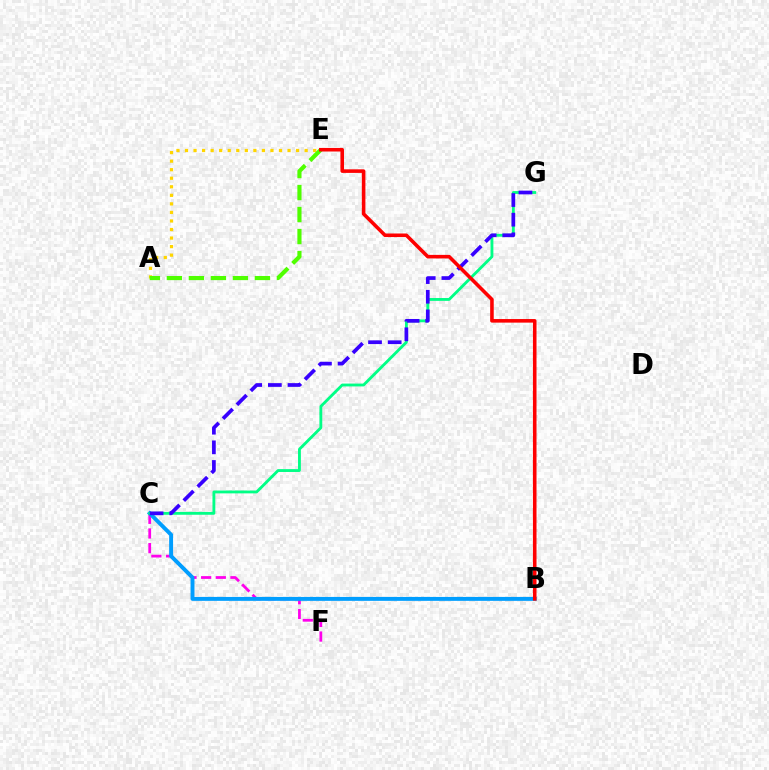{('C', 'F'): [{'color': '#ff00ed', 'line_style': 'dashed', 'thickness': 1.99}], ('A', 'E'): [{'color': '#ffd500', 'line_style': 'dotted', 'thickness': 2.32}, {'color': '#4fff00', 'line_style': 'dashed', 'thickness': 2.99}], ('B', 'C'): [{'color': '#009eff', 'line_style': 'solid', 'thickness': 2.82}], ('C', 'G'): [{'color': '#00ff86', 'line_style': 'solid', 'thickness': 2.05}, {'color': '#3700ff', 'line_style': 'dashed', 'thickness': 2.67}], ('B', 'E'): [{'color': '#ff0000', 'line_style': 'solid', 'thickness': 2.57}]}